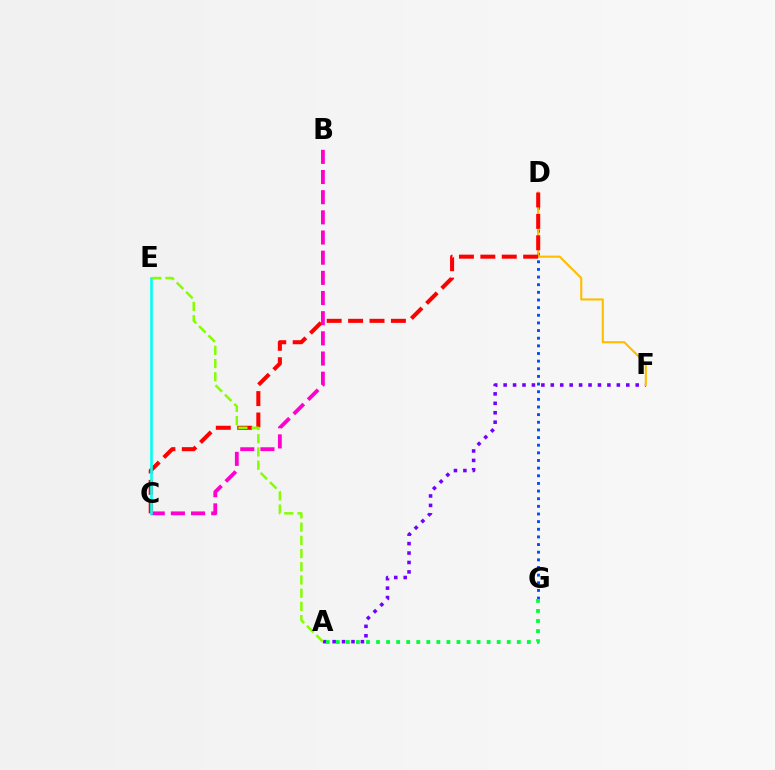{('D', 'G'): [{'color': '#004bff', 'line_style': 'dotted', 'thickness': 2.08}], ('A', 'F'): [{'color': '#7200ff', 'line_style': 'dotted', 'thickness': 2.56}], ('D', 'F'): [{'color': '#ffbd00', 'line_style': 'solid', 'thickness': 1.52}], ('C', 'D'): [{'color': '#ff0000', 'line_style': 'dashed', 'thickness': 2.91}], ('A', 'G'): [{'color': '#00ff39', 'line_style': 'dotted', 'thickness': 2.73}], ('B', 'C'): [{'color': '#ff00cf', 'line_style': 'dashed', 'thickness': 2.74}], ('C', 'E'): [{'color': '#00fff6', 'line_style': 'solid', 'thickness': 1.88}], ('A', 'E'): [{'color': '#84ff00', 'line_style': 'dashed', 'thickness': 1.79}]}